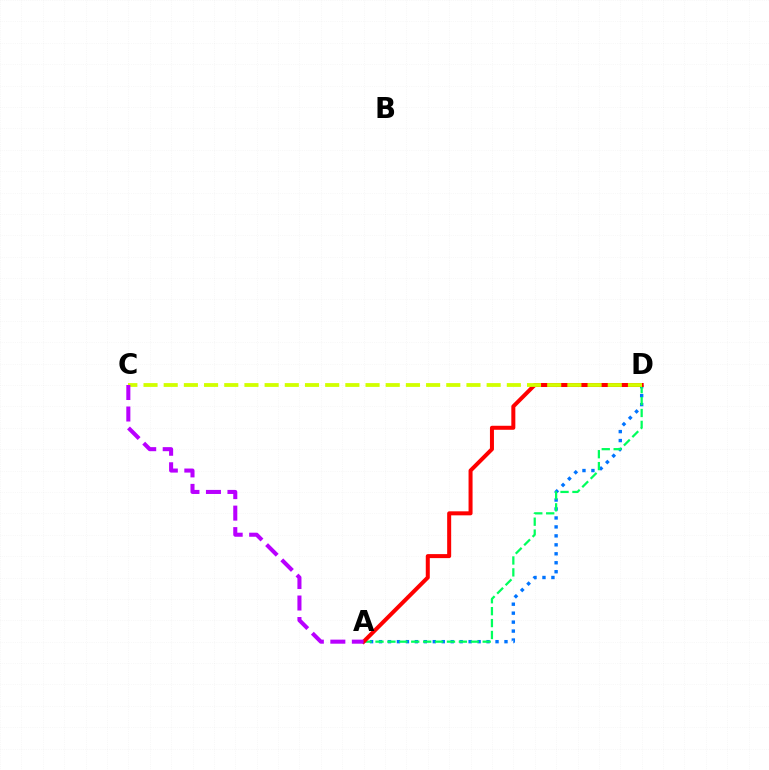{('A', 'D'): [{'color': '#0074ff', 'line_style': 'dotted', 'thickness': 2.43}, {'color': '#00ff5c', 'line_style': 'dashed', 'thickness': 1.62}, {'color': '#ff0000', 'line_style': 'solid', 'thickness': 2.89}], ('C', 'D'): [{'color': '#d1ff00', 'line_style': 'dashed', 'thickness': 2.74}], ('A', 'C'): [{'color': '#b900ff', 'line_style': 'dashed', 'thickness': 2.92}]}